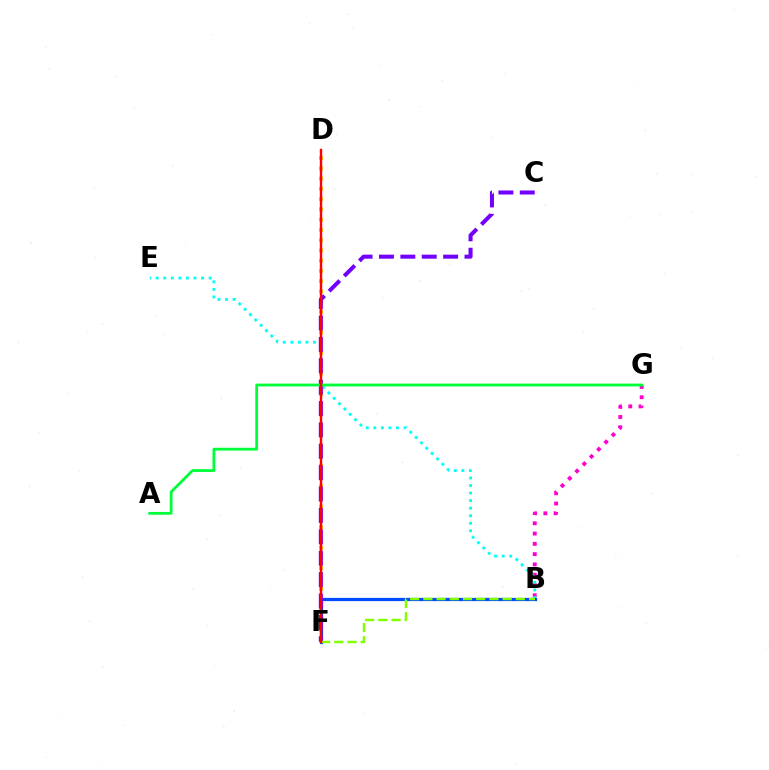{('B', 'G'): [{'color': '#ff00cf', 'line_style': 'dotted', 'thickness': 2.79}], ('B', 'E'): [{'color': '#00fff6', 'line_style': 'dotted', 'thickness': 2.05}], ('D', 'F'): [{'color': '#ffbd00', 'line_style': 'dotted', 'thickness': 2.79}, {'color': '#ff0000', 'line_style': 'solid', 'thickness': 1.73}], ('B', 'F'): [{'color': '#004bff', 'line_style': 'solid', 'thickness': 2.33}, {'color': '#84ff00', 'line_style': 'dashed', 'thickness': 1.79}], ('C', 'F'): [{'color': '#7200ff', 'line_style': 'dashed', 'thickness': 2.9}], ('A', 'G'): [{'color': '#00ff39', 'line_style': 'solid', 'thickness': 2.01}]}